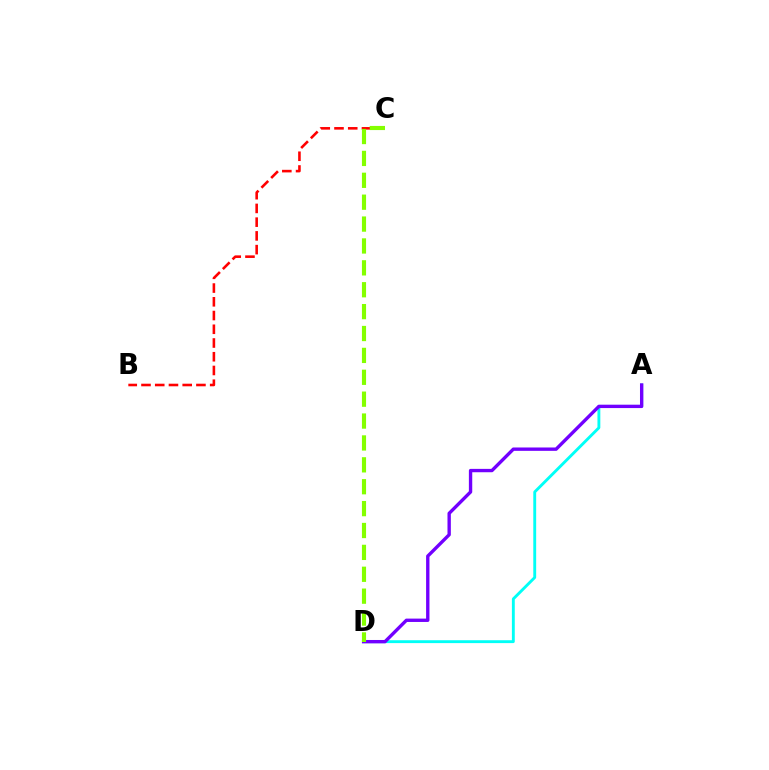{('B', 'C'): [{'color': '#ff0000', 'line_style': 'dashed', 'thickness': 1.87}], ('A', 'D'): [{'color': '#00fff6', 'line_style': 'solid', 'thickness': 2.07}, {'color': '#7200ff', 'line_style': 'solid', 'thickness': 2.42}], ('C', 'D'): [{'color': '#84ff00', 'line_style': 'dashed', 'thickness': 2.97}]}